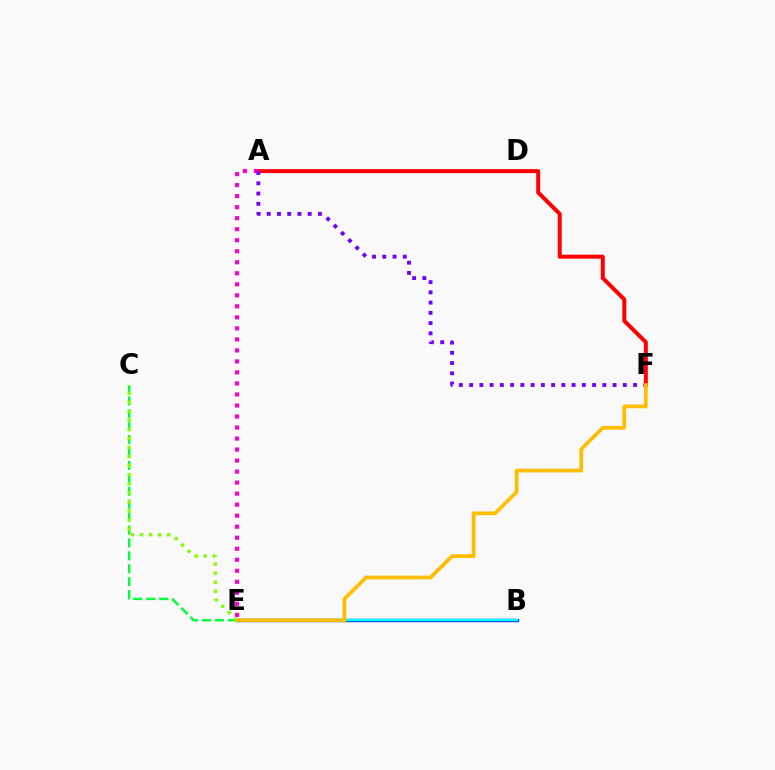{('A', 'F'): [{'color': '#ff0000', 'line_style': 'solid', 'thickness': 2.87}, {'color': '#7200ff', 'line_style': 'dotted', 'thickness': 2.78}], ('B', 'E'): [{'color': '#004bff', 'line_style': 'solid', 'thickness': 2.46}, {'color': '#00fff6', 'line_style': 'solid', 'thickness': 1.56}], ('A', 'E'): [{'color': '#ff00cf', 'line_style': 'dotted', 'thickness': 2.99}], ('C', 'E'): [{'color': '#00ff39', 'line_style': 'dashed', 'thickness': 1.75}, {'color': '#84ff00', 'line_style': 'dotted', 'thickness': 2.46}], ('E', 'F'): [{'color': '#ffbd00', 'line_style': 'solid', 'thickness': 2.67}]}